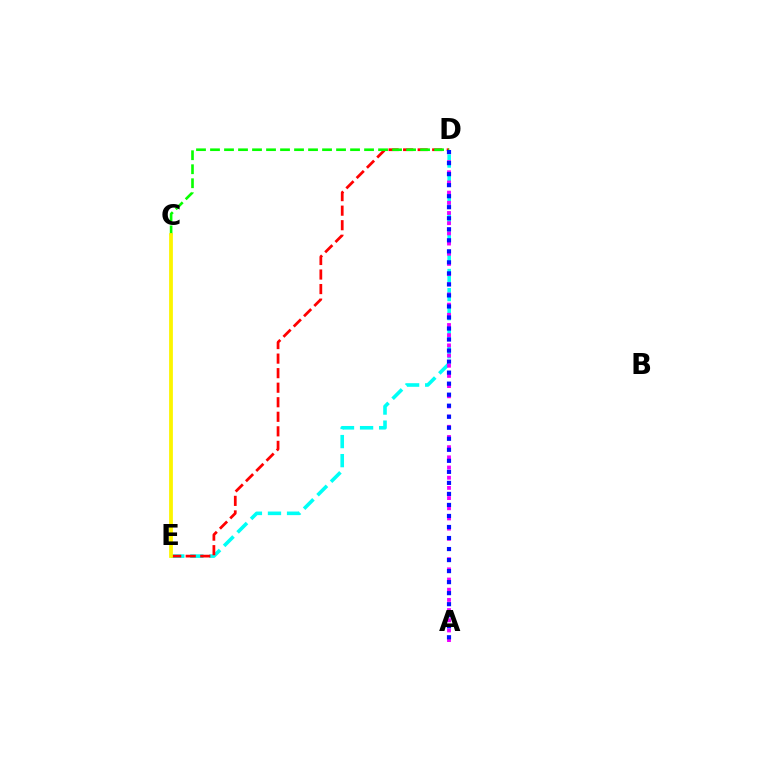{('D', 'E'): [{'color': '#00fff6', 'line_style': 'dashed', 'thickness': 2.59}, {'color': '#ff0000', 'line_style': 'dashed', 'thickness': 1.98}], ('C', 'D'): [{'color': '#08ff00', 'line_style': 'dashed', 'thickness': 1.9}], ('A', 'D'): [{'color': '#ee00ff', 'line_style': 'dotted', 'thickness': 2.77}, {'color': '#0010ff', 'line_style': 'dotted', 'thickness': 3.0}], ('C', 'E'): [{'color': '#fcf500', 'line_style': 'solid', 'thickness': 2.72}]}